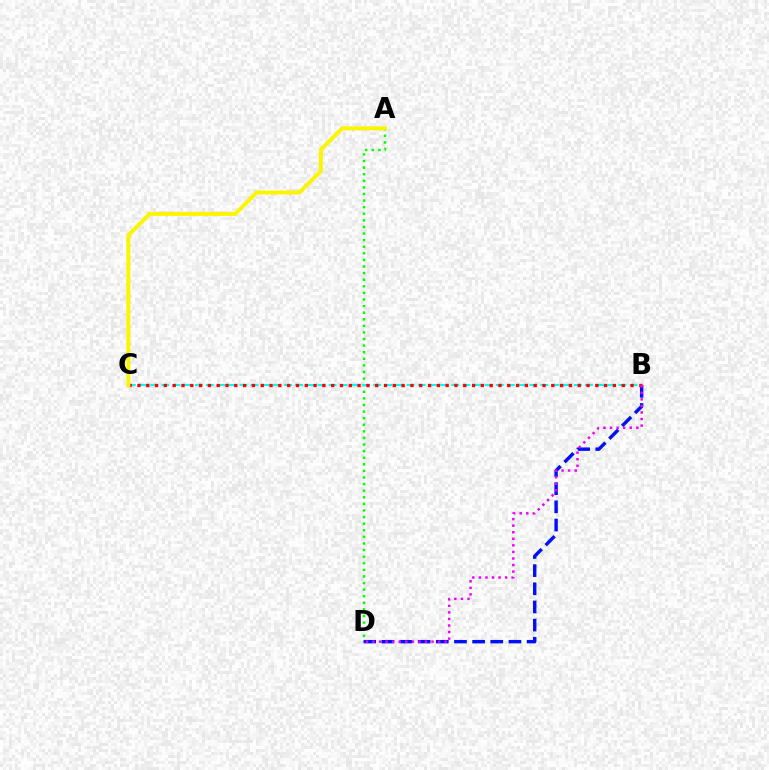{('A', 'D'): [{'color': '#08ff00', 'line_style': 'dotted', 'thickness': 1.79}], ('B', 'D'): [{'color': '#0010ff', 'line_style': 'dashed', 'thickness': 2.47}, {'color': '#ee00ff', 'line_style': 'dotted', 'thickness': 1.78}], ('B', 'C'): [{'color': '#00fff6', 'line_style': 'dashed', 'thickness': 1.51}, {'color': '#ff0000', 'line_style': 'dotted', 'thickness': 2.39}], ('A', 'C'): [{'color': '#fcf500', 'line_style': 'solid', 'thickness': 2.89}]}